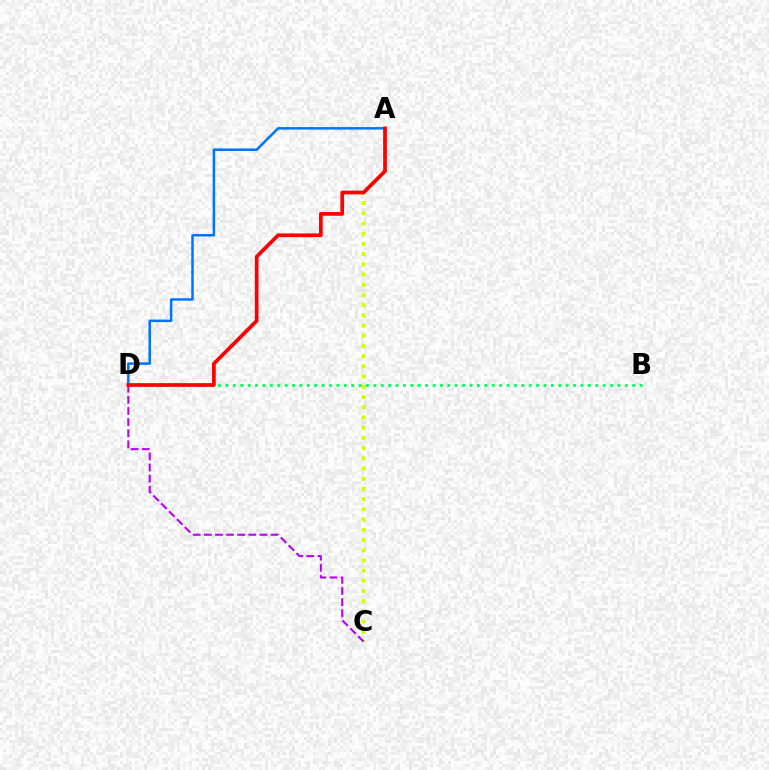{('B', 'D'): [{'color': '#00ff5c', 'line_style': 'dotted', 'thickness': 2.01}], ('A', 'C'): [{'color': '#d1ff00', 'line_style': 'dotted', 'thickness': 2.77}], ('C', 'D'): [{'color': '#b900ff', 'line_style': 'dashed', 'thickness': 1.51}], ('A', 'D'): [{'color': '#0074ff', 'line_style': 'solid', 'thickness': 1.81}, {'color': '#ff0000', 'line_style': 'solid', 'thickness': 2.66}]}